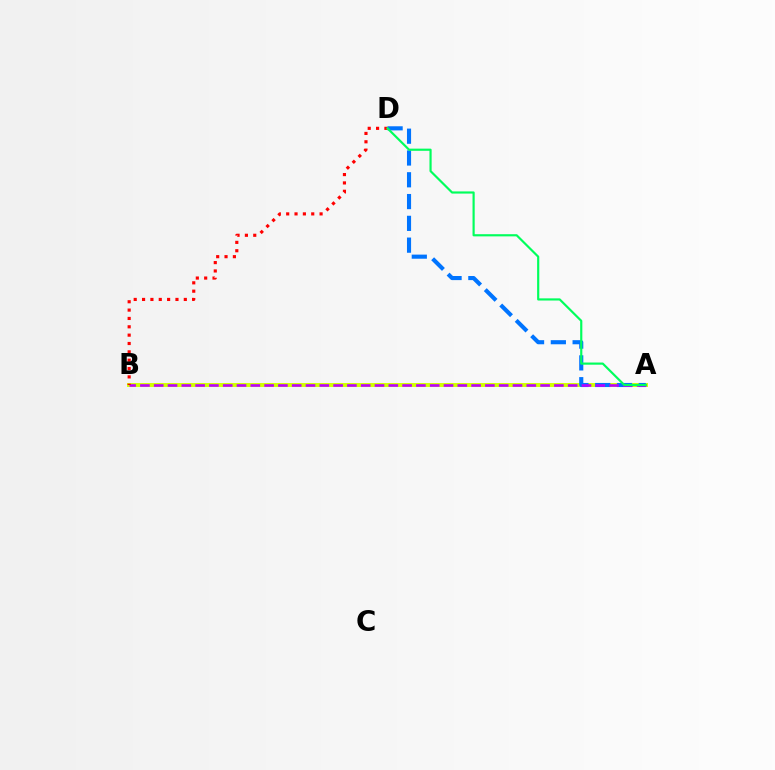{('A', 'B'): [{'color': '#d1ff00', 'line_style': 'solid', 'thickness': 2.83}, {'color': '#b900ff', 'line_style': 'dashed', 'thickness': 1.87}], ('A', 'D'): [{'color': '#0074ff', 'line_style': 'dashed', 'thickness': 2.96}, {'color': '#00ff5c', 'line_style': 'solid', 'thickness': 1.56}], ('B', 'D'): [{'color': '#ff0000', 'line_style': 'dotted', 'thickness': 2.27}]}